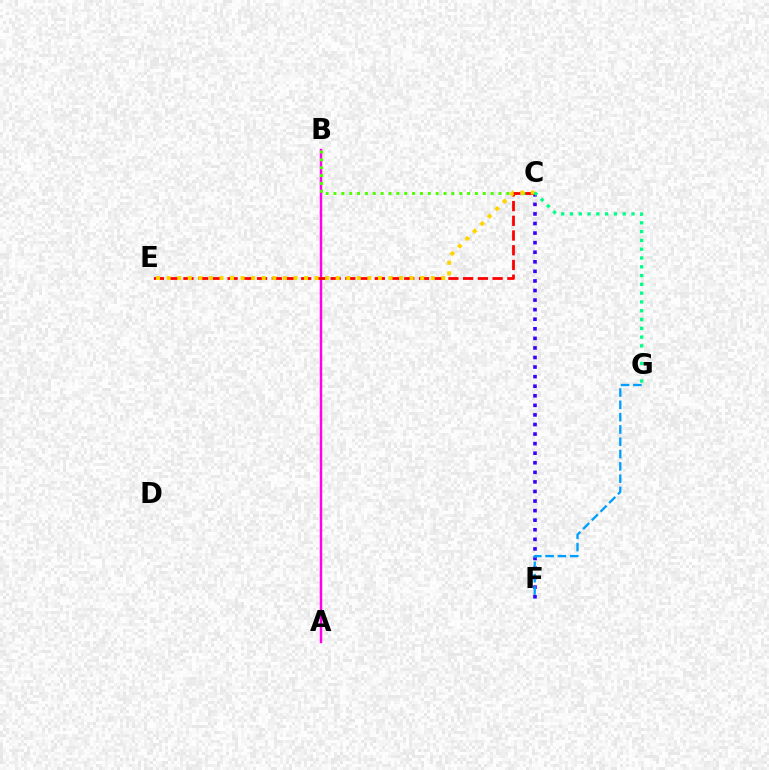{('C', 'F'): [{'color': '#3700ff', 'line_style': 'dotted', 'thickness': 2.6}], ('A', 'B'): [{'color': '#ff00ed', 'line_style': 'solid', 'thickness': 1.77}], ('B', 'C'): [{'color': '#4fff00', 'line_style': 'dotted', 'thickness': 2.14}], ('F', 'G'): [{'color': '#009eff', 'line_style': 'dashed', 'thickness': 1.67}], ('C', 'E'): [{'color': '#ff0000', 'line_style': 'dashed', 'thickness': 2.0}, {'color': '#ffd500', 'line_style': 'dotted', 'thickness': 2.87}], ('C', 'G'): [{'color': '#00ff86', 'line_style': 'dotted', 'thickness': 2.39}]}